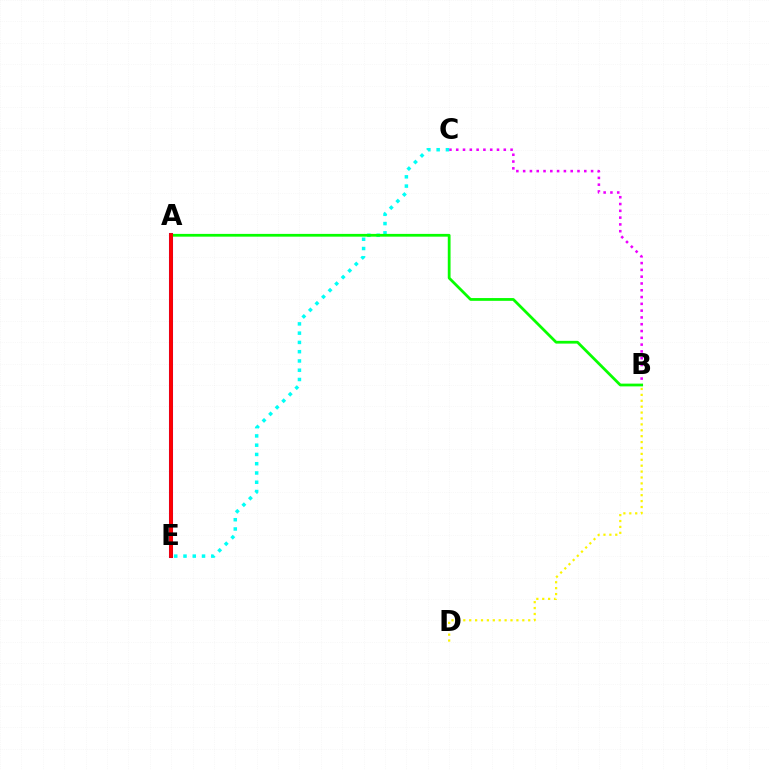{('B', 'C'): [{'color': '#ee00ff', 'line_style': 'dotted', 'thickness': 1.85}], ('A', 'E'): [{'color': '#0010ff', 'line_style': 'solid', 'thickness': 2.91}, {'color': '#ff0000', 'line_style': 'solid', 'thickness': 2.77}], ('C', 'E'): [{'color': '#00fff6', 'line_style': 'dotted', 'thickness': 2.52}], ('A', 'B'): [{'color': '#08ff00', 'line_style': 'solid', 'thickness': 1.99}], ('B', 'D'): [{'color': '#fcf500', 'line_style': 'dotted', 'thickness': 1.6}]}